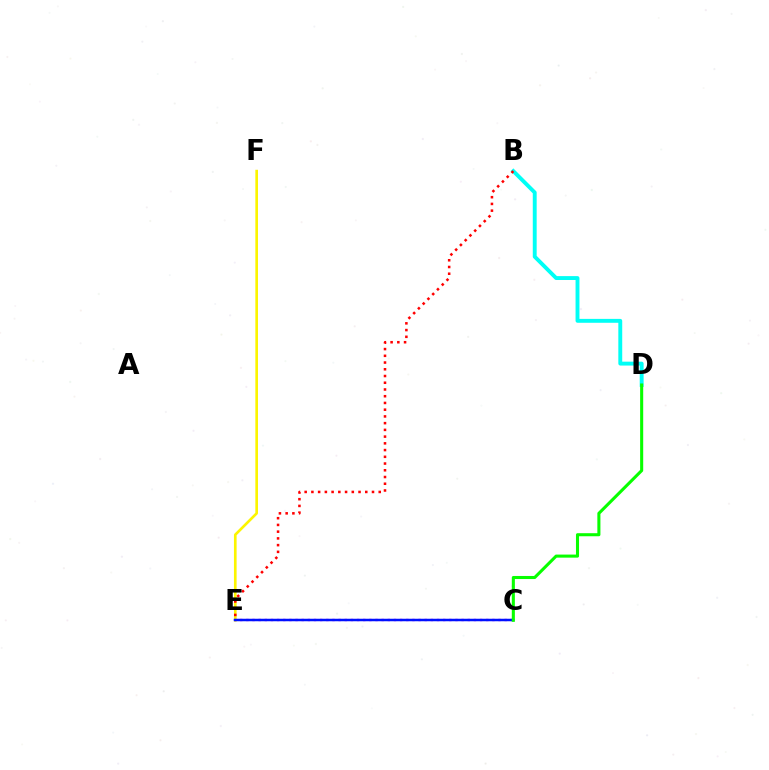{('E', 'F'): [{'color': '#fcf500', 'line_style': 'solid', 'thickness': 1.91}], ('C', 'E'): [{'color': '#ee00ff', 'line_style': 'dotted', 'thickness': 1.67}, {'color': '#0010ff', 'line_style': 'solid', 'thickness': 1.8}], ('B', 'D'): [{'color': '#00fff6', 'line_style': 'solid', 'thickness': 2.8}], ('B', 'E'): [{'color': '#ff0000', 'line_style': 'dotted', 'thickness': 1.83}], ('C', 'D'): [{'color': '#08ff00', 'line_style': 'solid', 'thickness': 2.21}]}